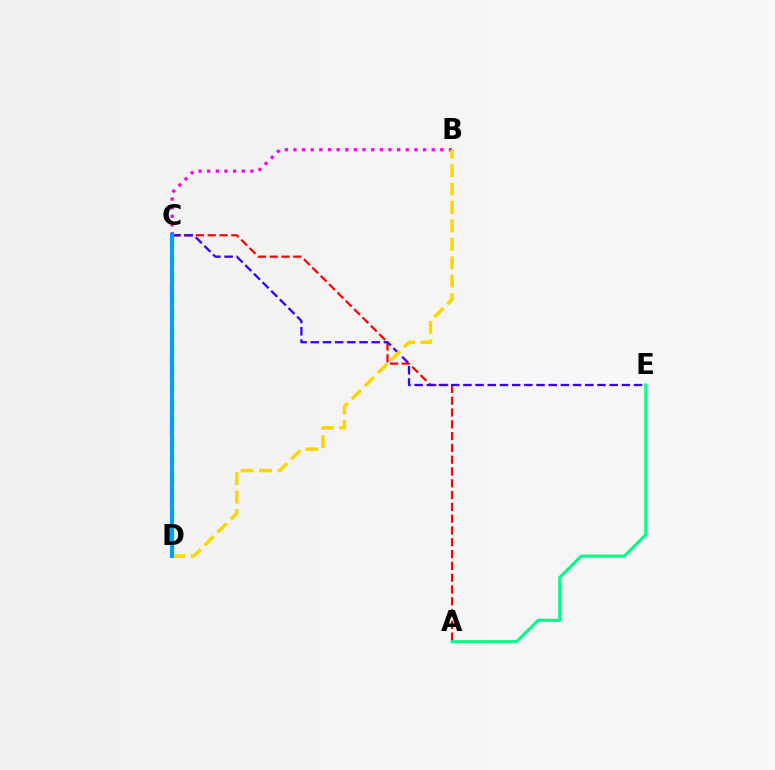{('C', 'D'): [{'color': '#4fff00', 'line_style': 'dashed', 'thickness': 2.46}, {'color': '#009eff', 'line_style': 'solid', 'thickness': 2.94}], ('B', 'C'): [{'color': '#ff00ed', 'line_style': 'dotted', 'thickness': 2.35}], ('A', 'C'): [{'color': '#ff0000', 'line_style': 'dashed', 'thickness': 1.6}], ('C', 'E'): [{'color': '#3700ff', 'line_style': 'dashed', 'thickness': 1.66}], ('B', 'D'): [{'color': '#ffd500', 'line_style': 'dashed', 'thickness': 2.5}], ('A', 'E'): [{'color': '#00ff86', 'line_style': 'solid', 'thickness': 2.22}]}